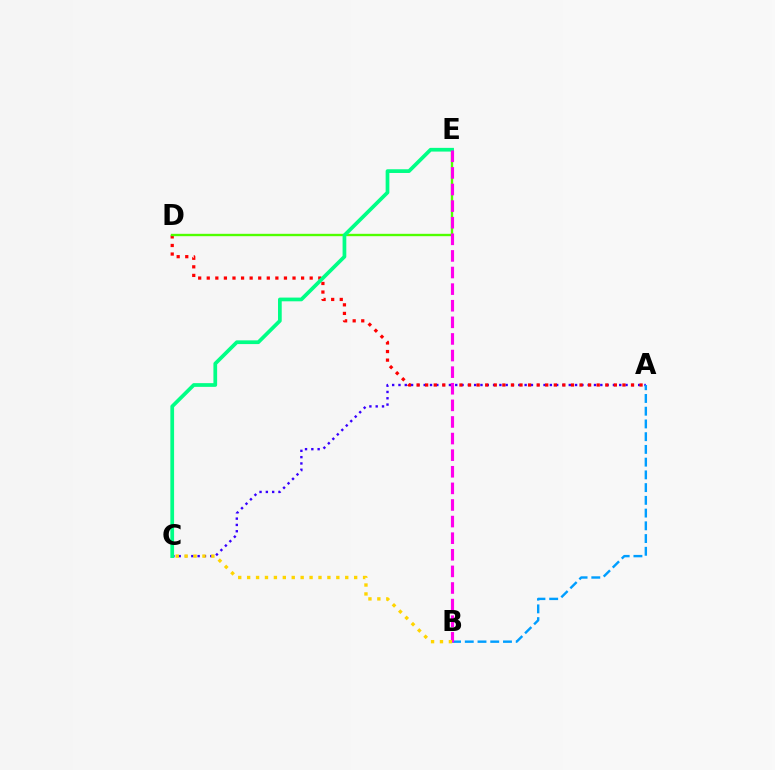{('A', 'C'): [{'color': '#3700ff', 'line_style': 'dotted', 'thickness': 1.71}], ('A', 'D'): [{'color': '#ff0000', 'line_style': 'dotted', 'thickness': 2.33}], ('D', 'E'): [{'color': '#4fff00', 'line_style': 'solid', 'thickness': 1.7}], ('C', 'E'): [{'color': '#00ff86', 'line_style': 'solid', 'thickness': 2.68}], ('A', 'B'): [{'color': '#009eff', 'line_style': 'dashed', 'thickness': 1.73}], ('B', 'E'): [{'color': '#ff00ed', 'line_style': 'dashed', 'thickness': 2.26}], ('B', 'C'): [{'color': '#ffd500', 'line_style': 'dotted', 'thickness': 2.42}]}